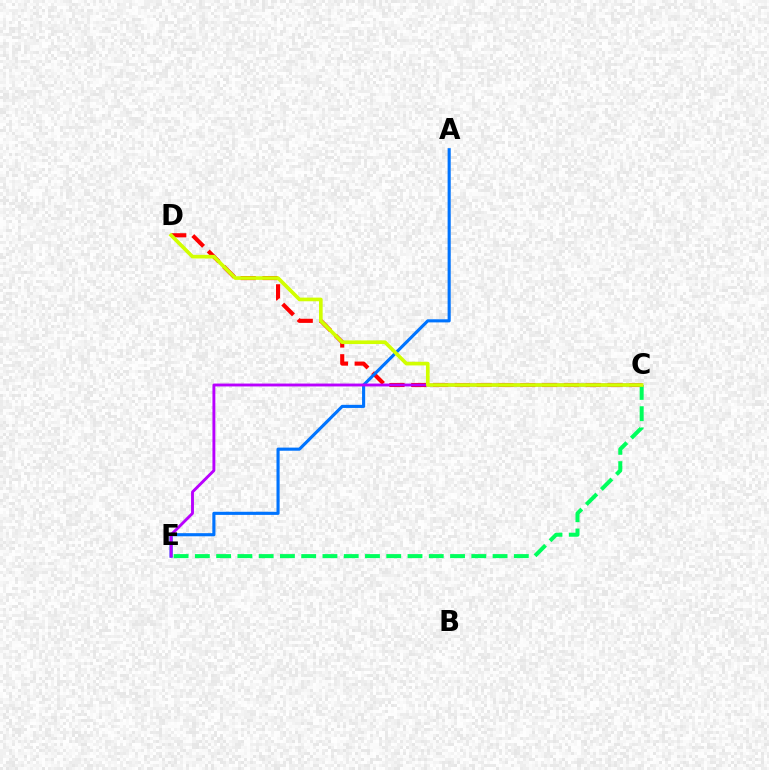{('C', 'D'): [{'color': '#ff0000', 'line_style': 'dashed', 'thickness': 2.96}, {'color': '#d1ff00', 'line_style': 'solid', 'thickness': 2.63}], ('C', 'E'): [{'color': '#00ff5c', 'line_style': 'dashed', 'thickness': 2.89}, {'color': '#b900ff', 'line_style': 'solid', 'thickness': 2.08}], ('A', 'E'): [{'color': '#0074ff', 'line_style': 'solid', 'thickness': 2.24}]}